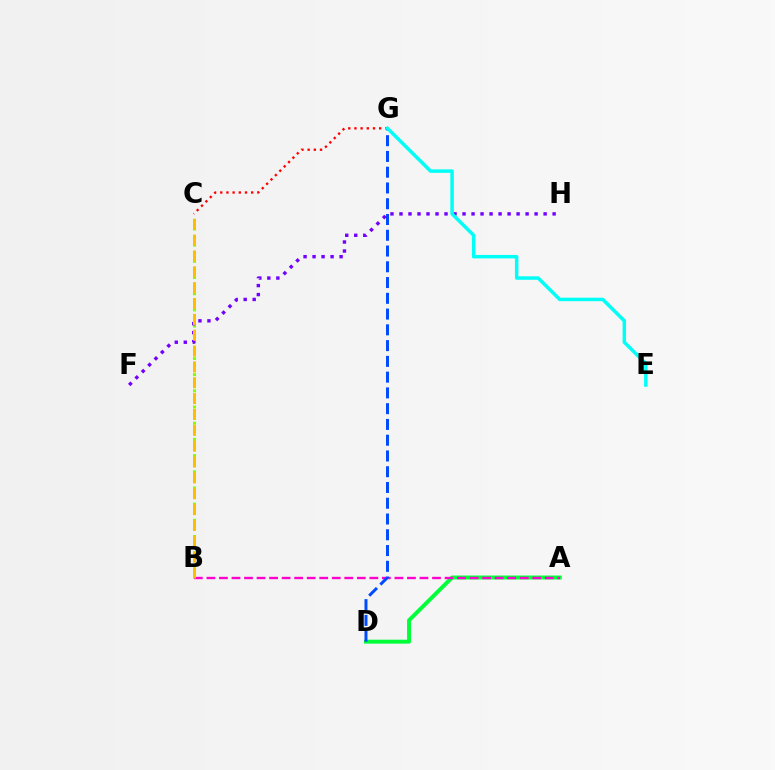{('C', 'G'): [{'color': '#ff0000', 'line_style': 'dotted', 'thickness': 1.68}], ('B', 'C'): [{'color': '#84ff00', 'line_style': 'dotted', 'thickness': 2.2}, {'color': '#ffbd00', 'line_style': 'dashed', 'thickness': 2.15}], ('A', 'D'): [{'color': '#00ff39', 'line_style': 'solid', 'thickness': 2.84}], ('A', 'B'): [{'color': '#ff00cf', 'line_style': 'dashed', 'thickness': 1.7}], ('D', 'G'): [{'color': '#004bff', 'line_style': 'dashed', 'thickness': 2.14}], ('F', 'H'): [{'color': '#7200ff', 'line_style': 'dotted', 'thickness': 2.45}], ('E', 'G'): [{'color': '#00fff6', 'line_style': 'solid', 'thickness': 2.5}]}